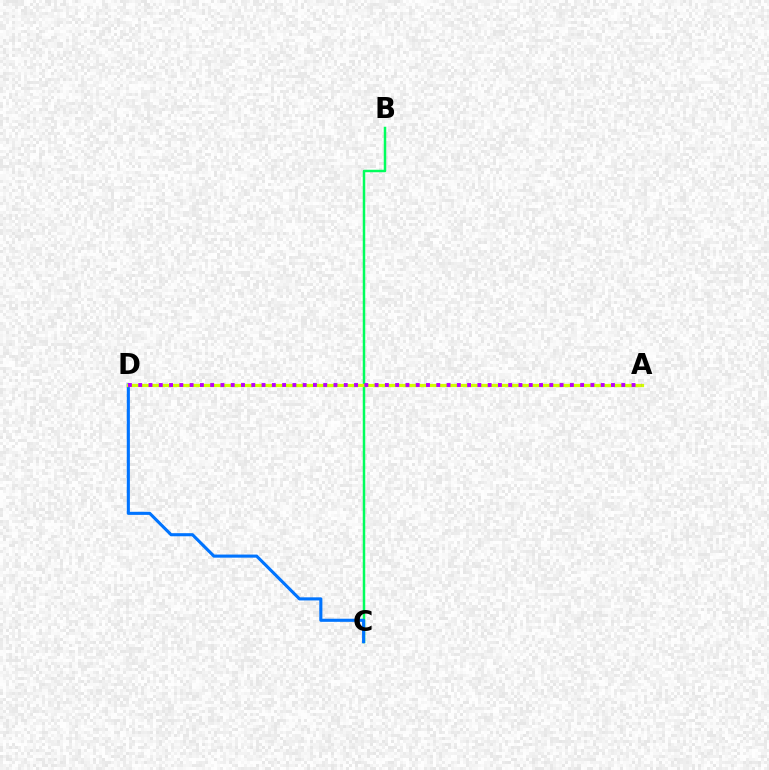{('B', 'C'): [{'color': '#00ff5c', 'line_style': 'solid', 'thickness': 1.79}], ('C', 'D'): [{'color': '#0074ff', 'line_style': 'solid', 'thickness': 2.23}], ('A', 'D'): [{'color': '#ff0000', 'line_style': 'dotted', 'thickness': 2.12}, {'color': '#d1ff00', 'line_style': 'solid', 'thickness': 2.32}, {'color': '#b900ff', 'line_style': 'dotted', 'thickness': 2.79}]}